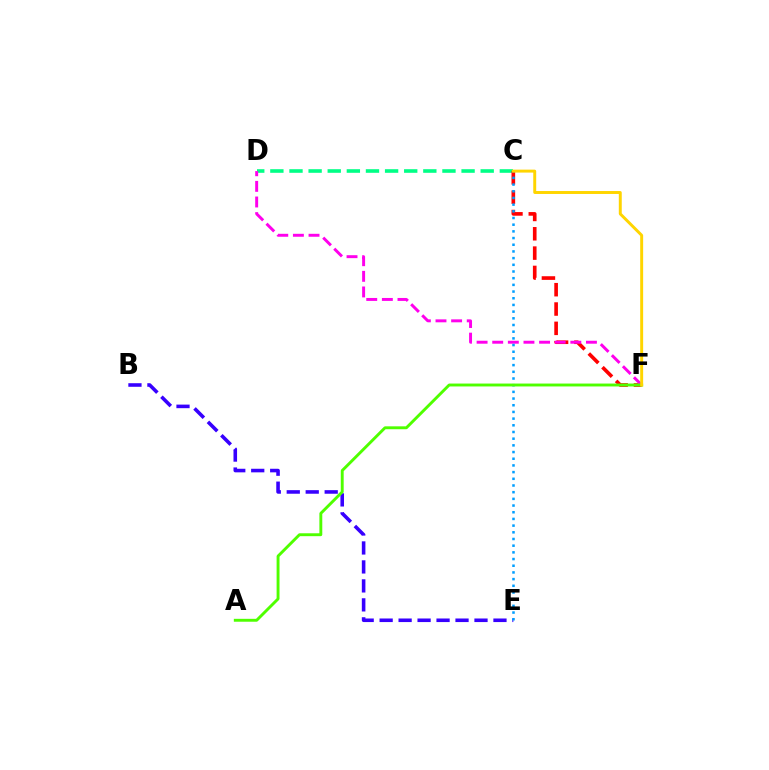{('C', 'D'): [{'color': '#00ff86', 'line_style': 'dashed', 'thickness': 2.6}], ('C', 'F'): [{'color': '#ff0000', 'line_style': 'dashed', 'thickness': 2.63}, {'color': '#ffd500', 'line_style': 'solid', 'thickness': 2.12}], ('B', 'E'): [{'color': '#3700ff', 'line_style': 'dashed', 'thickness': 2.58}], ('D', 'F'): [{'color': '#ff00ed', 'line_style': 'dashed', 'thickness': 2.12}], ('C', 'E'): [{'color': '#009eff', 'line_style': 'dotted', 'thickness': 1.82}], ('A', 'F'): [{'color': '#4fff00', 'line_style': 'solid', 'thickness': 2.09}]}